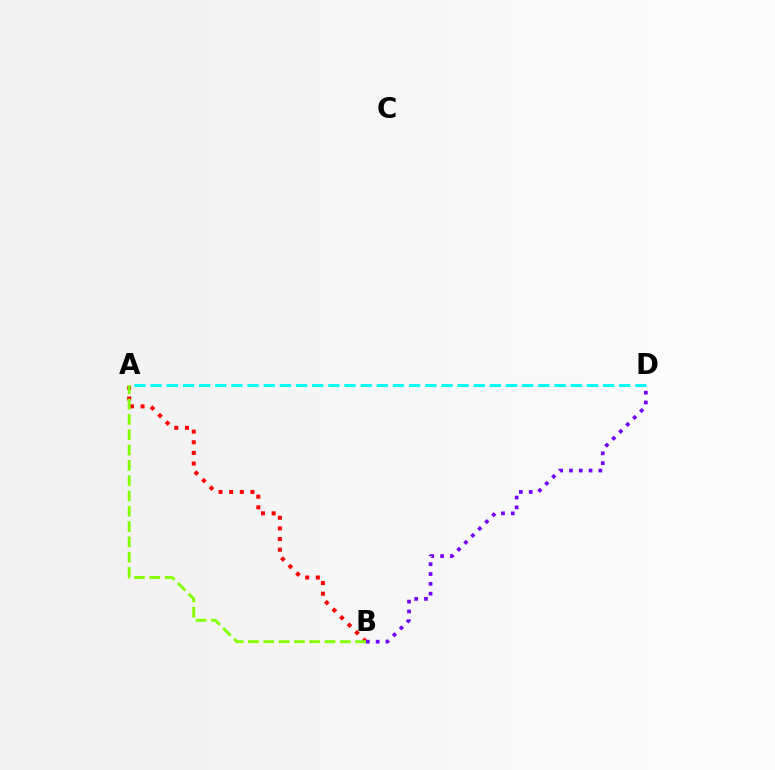{('A', 'D'): [{'color': '#00fff6', 'line_style': 'dashed', 'thickness': 2.19}], ('A', 'B'): [{'color': '#ff0000', 'line_style': 'dotted', 'thickness': 2.89}, {'color': '#84ff00', 'line_style': 'dashed', 'thickness': 2.08}], ('B', 'D'): [{'color': '#7200ff', 'line_style': 'dotted', 'thickness': 2.67}]}